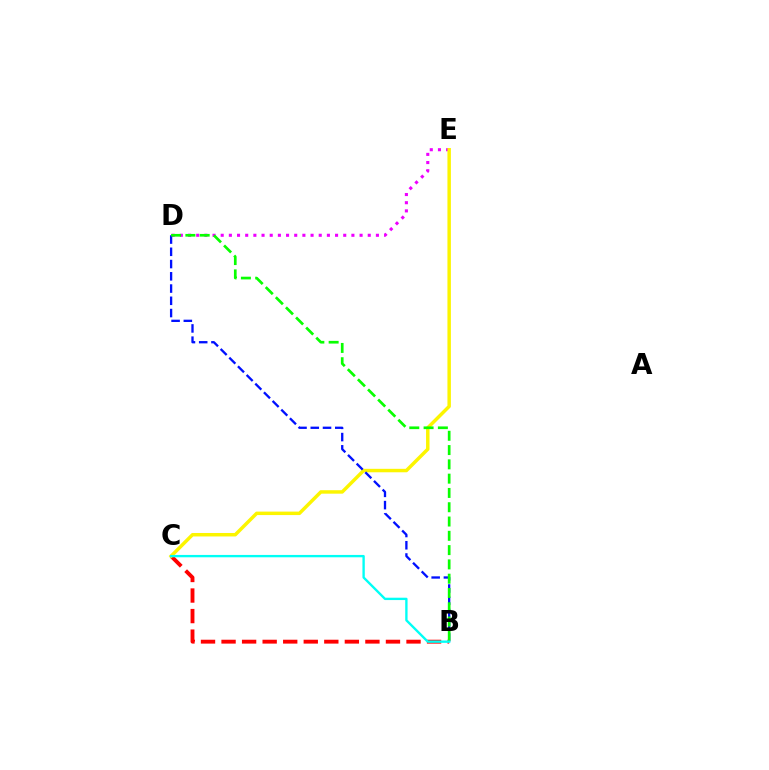{('D', 'E'): [{'color': '#ee00ff', 'line_style': 'dotted', 'thickness': 2.22}], ('B', 'C'): [{'color': '#ff0000', 'line_style': 'dashed', 'thickness': 2.79}, {'color': '#00fff6', 'line_style': 'solid', 'thickness': 1.7}], ('C', 'E'): [{'color': '#fcf500', 'line_style': 'solid', 'thickness': 2.49}], ('B', 'D'): [{'color': '#0010ff', 'line_style': 'dashed', 'thickness': 1.66}, {'color': '#08ff00', 'line_style': 'dashed', 'thickness': 1.94}]}